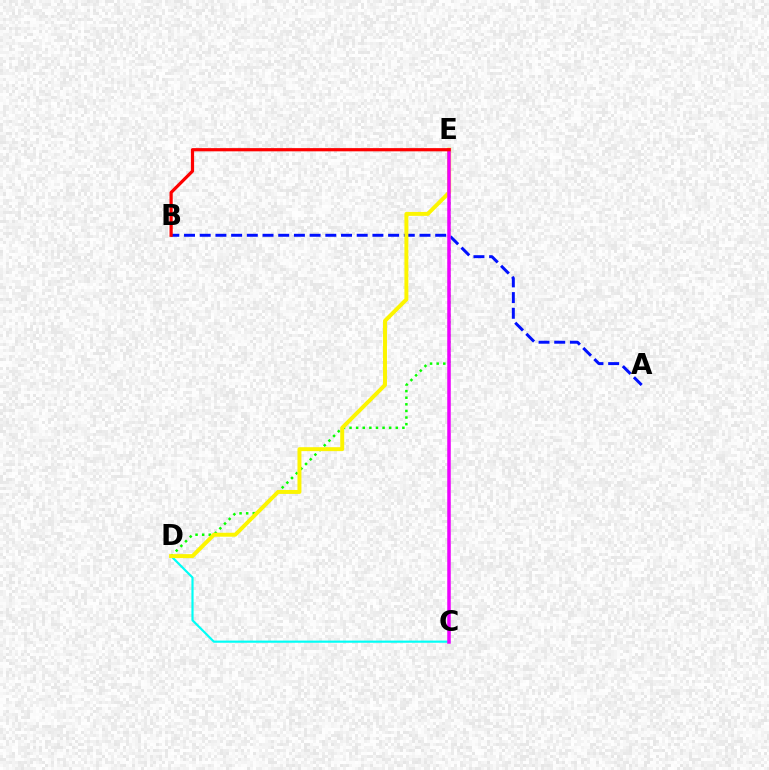{('A', 'B'): [{'color': '#0010ff', 'line_style': 'dashed', 'thickness': 2.13}], ('C', 'D'): [{'color': '#00fff6', 'line_style': 'solid', 'thickness': 1.56}], ('D', 'E'): [{'color': '#08ff00', 'line_style': 'dotted', 'thickness': 1.8}, {'color': '#fcf500', 'line_style': 'solid', 'thickness': 2.84}], ('C', 'E'): [{'color': '#ee00ff', 'line_style': 'solid', 'thickness': 2.52}], ('B', 'E'): [{'color': '#ff0000', 'line_style': 'solid', 'thickness': 2.31}]}